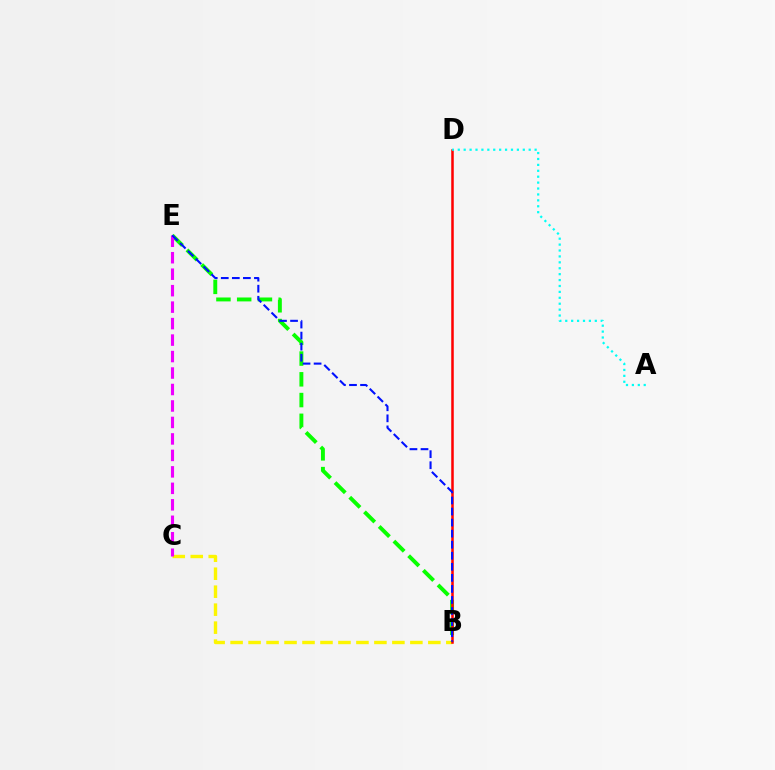{('B', 'C'): [{'color': '#fcf500', 'line_style': 'dashed', 'thickness': 2.44}], ('B', 'E'): [{'color': '#08ff00', 'line_style': 'dashed', 'thickness': 2.82}, {'color': '#0010ff', 'line_style': 'dashed', 'thickness': 1.5}], ('B', 'D'): [{'color': '#ff0000', 'line_style': 'solid', 'thickness': 1.82}], ('C', 'E'): [{'color': '#ee00ff', 'line_style': 'dashed', 'thickness': 2.24}], ('A', 'D'): [{'color': '#00fff6', 'line_style': 'dotted', 'thickness': 1.61}]}